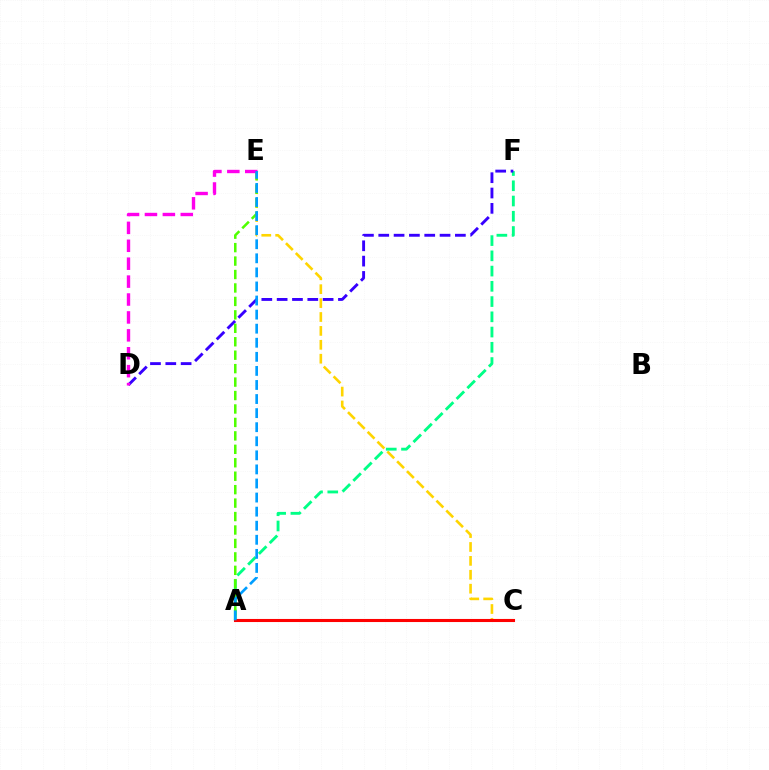{('C', 'E'): [{'color': '#ffd500', 'line_style': 'dashed', 'thickness': 1.89}], ('A', 'F'): [{'color': '#00ff86', 'line_style': 'dashed', 'thickness': 2.07}], ('D', 'F'): [{'color': '#3700ff', 'line_style': 'dashed', 'thickness': 2.08}], ('A', 'E'): [{'color': '#4fff00', 'line_style': 'dashed', 'thickness': 1.83}, {'color': '#009eff', 'line_style': 'dashed', 'thickness': 1.91}], ('A', 'C'): [{'color': '#ff0000', 'line_style': 'solid', 'thickness': 2.21}], ('D', 'E'): [{'color': '#ff00ed', 'line_style': 'dashed', 'thickness': 2.43}]}